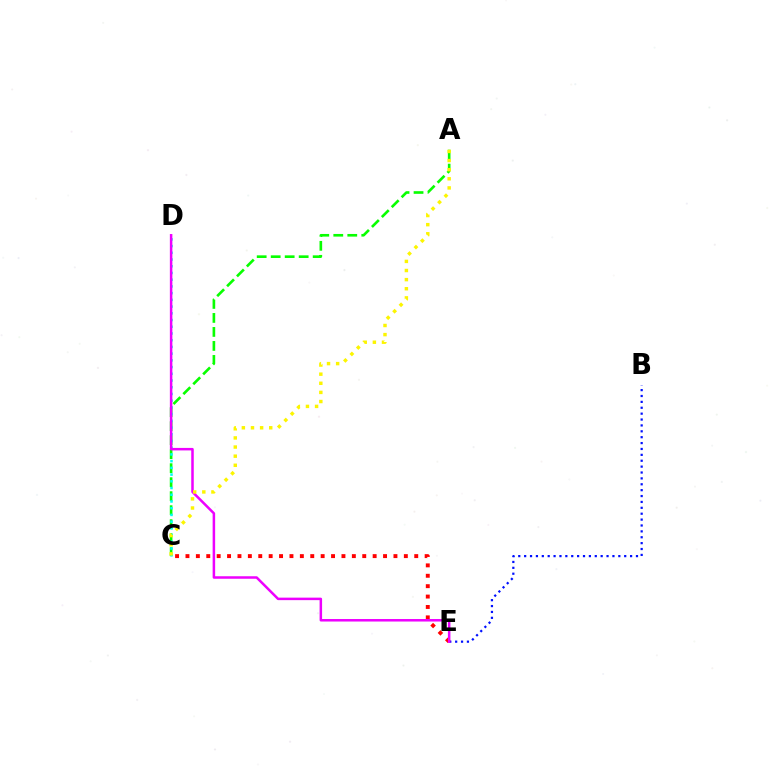{('C', 'E'): [{'color': '#ff0000', 'line_style': 'dotted', 'thickness': 2.83}], ('A', 'C'): [{'color': '#08ff00', 'line_style': 'dashed', 'thickness': 1.9}, {'color': '#fcf500', 'line_style': 'dotted', 'thickness': 2.48}], ('C', 'D'): [{'color': '#00fff6', 'line_style': 'dotted', 'thickness': 1.83}], ('B', 'E'): [{'color': '#0010ff', 'line_style': 'dotted', 'thickness': 1.6}], ('D', 'E'): [{'color': '#ee00ff', 'line_style': 'solid', 'thickness': 1.8}]}